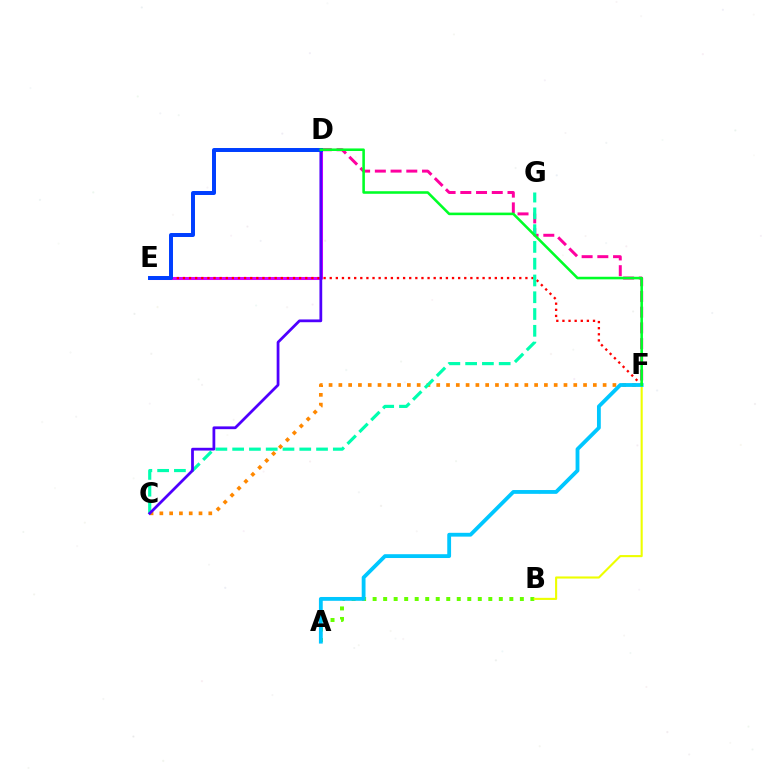{('A', 'B'): [{'color': '#66ff00', 'line_style': 'dotted', 'thickness': 2.86}], ('D', 'F'): [{'color': '#ff00a0', 'line_style': 'dashed', 'thickness': 2.14}, {'color': '#00ff27', 'line_style': 'solid', 'thickness': 1.85}], ('C', 'F'): [{'color': '#ff8800', 'line_style': 'dotted', 'thickness': 2.66}], ('D', 'E'): [{'color': '#d600ff', 'line_style': 'solid', 'thickness': 2.19}, {'color': '#003fff', 'line_style': 'solid', 'thickness': 2.86}], ('B', 'F'): [{'color': '#eeff00', 'line_style': 'solid', 'thickness': 1.52}], ('E', 'F'): [{'color': '#ff0000', 'line_style': 'dotted', 'thickness': 1.66}], ('C', 'G'): [{'color': '#00ffaf', 'line_style': 'dashed', 'thickness': 2.28}], ('C', 'D'): [{'color': '#4f00ff', 'line_style': 'solid', 'thickness': 1.99}], ('A', 'F'): [{'color': '#00c7ff', 'line_style': 'solid', 'thickness': 2.75}]}